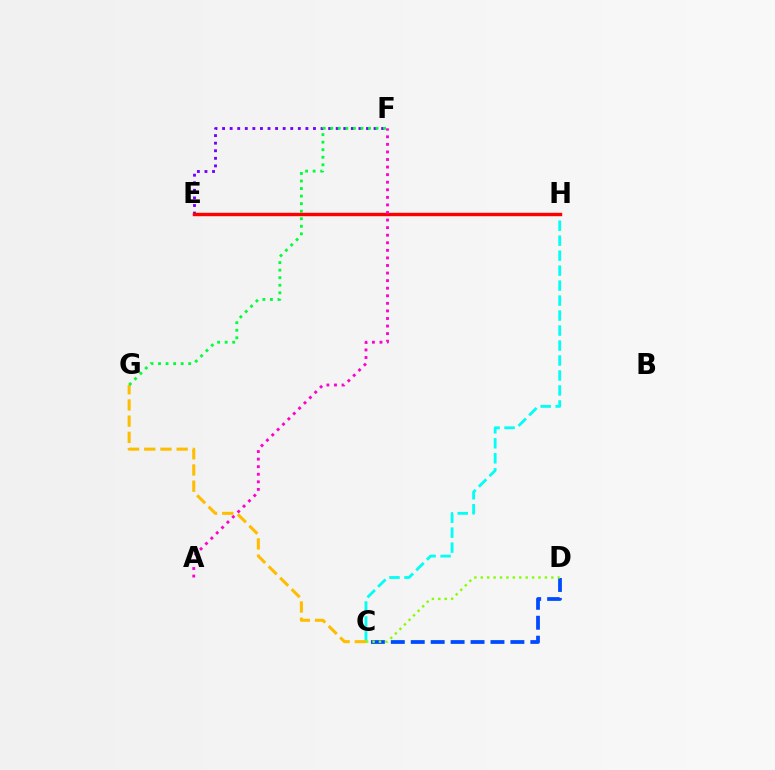{('C', 'D'): [{'color': '#004bff', 'line_style': 'dashed', 'thickness': 2.71}, {'color': '#84ff00', 'line_style': 'dotted', 'thickness': 1.74}], ('C', 'H'): [{'color': '#00fff6', 'line_style': 'dashed', 'thickness': 2.03}], ('E', 'F'): [{'color': '#7200ff', 'line_style': 'dotted', 'thickness': 2.06}], ('C', 'G'): [{'color': '#ffbd00', 'line_style': 'dashed', 'thickness': 2.2}], ('F', 'G'): [{'color': '#00ff39', 'line_style': 'dotted', 'thickness': 2.05}], ('E', 'H'): [{'color': '#ff0000', 'line_style': 'solid', 'thickness': 2.45}], ('A', 'F'): [{'color': '#ff00cf', 'line_style': 'dotted', 'thickness': 2.06}]}